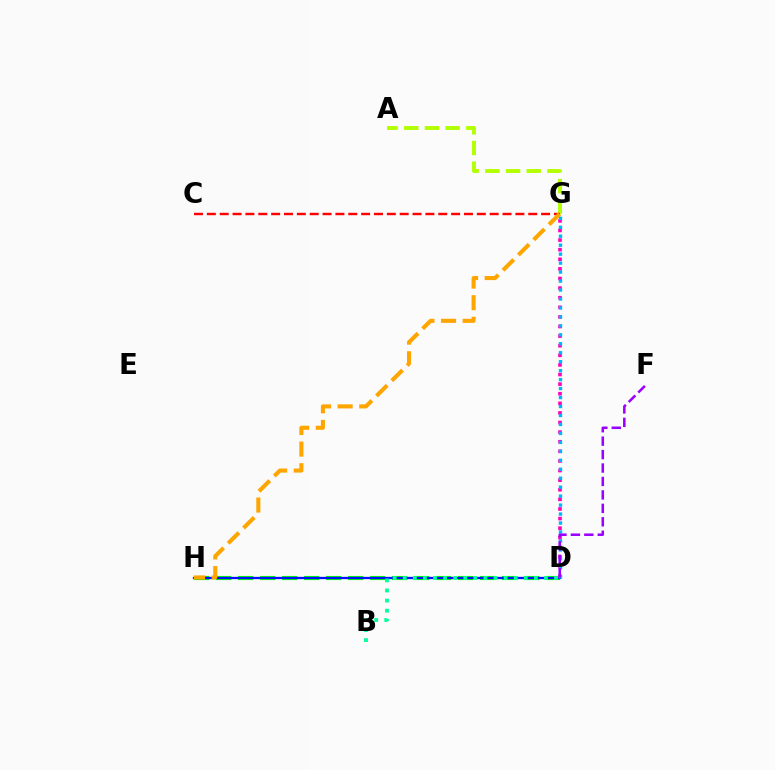{('D', 'H'): [{'color': '#08ff00', 'line_style': 'dashed', 'thickness': 2.99}, {'color': '#0010ff', 'line_style': 'solid', 'thickness': 1.64}], ('D', 'G'): [{'color': '#ff00bd', 'line_style': 'dotted', 'thickness': 2.61}, {'color': '#00b5ff', 'line_style': 'dotted', 'thickness': 2.44}], ('A', 'G'): [{'color': '#b3ff00', 'line_style': 'dashed', 'thickness': 2.81}], ('C', 'G'): [{'color': '#ff0000', 'line_style': 'dashed', 'thickness': 1.75}], ('D', 'F'): [{'color': '#9b00ff', 'line_style': 'dashed', 'thickness': 1.83}], ('B', 'D'): [{'color': '#00ff9d', 'line_style': 'dotted', 'thickness': 2.74}], ('G', 'H'): [{'color': '#ffa500', 'line_style': 'dashed', 'thickness': 2.94}]}